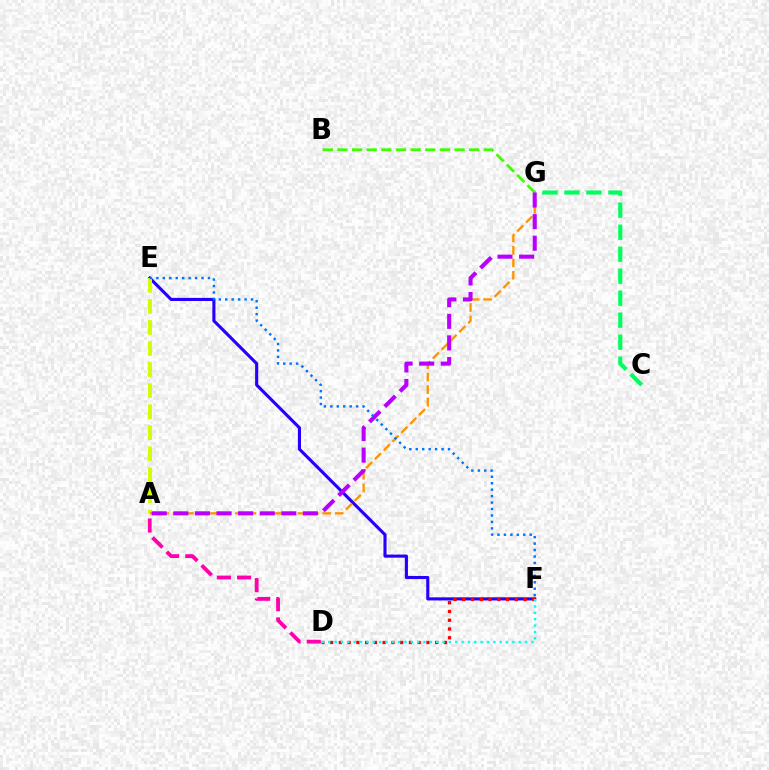{('E', 'F'): [{'color': '#2500ff', 'line_style': 'solid', 'thickness': 2.24}, {'color': '#0074ff', 'line_style': 'dotted', 'thickness': 1.75}], ('D', 'F'): [{'color': '#ff0000', 'line_style': 'dotted', 'thickness': 2.38}, {'color': '#00fff6', 'line_style': 'dotted', 'thickness': 1.72}], ('C', 'G'): [{'color': '#00ff5c', 'line_style': 'dashed', 'thickness': 2.99}], ('A', 'D'): [{'color': '#ff00ac', 'line_style': 'dashed', 'thickness': 2.75}], ('A', 'E'): [{'color': '#d1ff00', 'line_style': 'dashed', 'thickness': 2.86}], ('A', 'G'): [{'color': '#ff9400', 'line_style': 'dashed', 'thickness': 1.69}, {'color': '#b900ff', 'line_style': 'dashed', 'thickness': 2.93}], ('B', 'G'): [{'color': '#3dff00', 'line_style': 'dashed', 'thickness': 1.99}]}